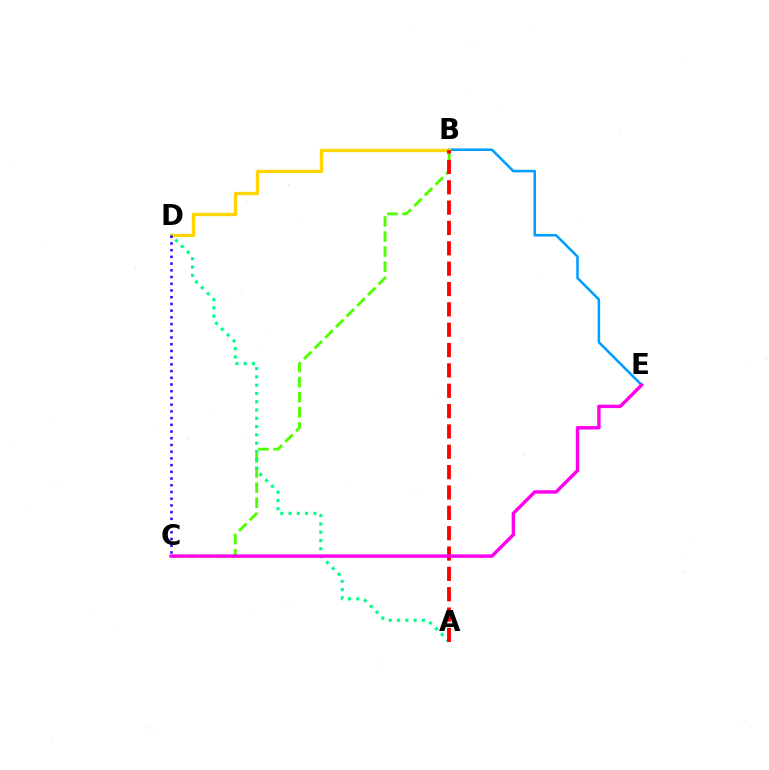{('B', 'E'): [{'color': '#009eff', 'line_style': 'solid', 'thickness': 1.83}], ('B', 'C'): [{'color': '#4fff00', 'line_style': 'dashed', 'thickness': 2.05}], ('B', 'D'): [{'color': '#ffd500', 'line_style': 'solid', 'thickness': 2.4}], ('A', 'D'): [{'color': '#00ff86', 'line_style': 'dotted', 'thickness': 2.25}], ('A', 'B'): [{'color': '#ff0000', 'line_style': 'dashed', 'thickness': 2.76}], ('C', 'E'): [{'color': '#ff00ed', 'line_style': 'solid', 'thickness': 2.45}], ('C', 'D'): [{'color': '#3700ff', 'line_style': 'dotted', 'thickness': 1.82}]}